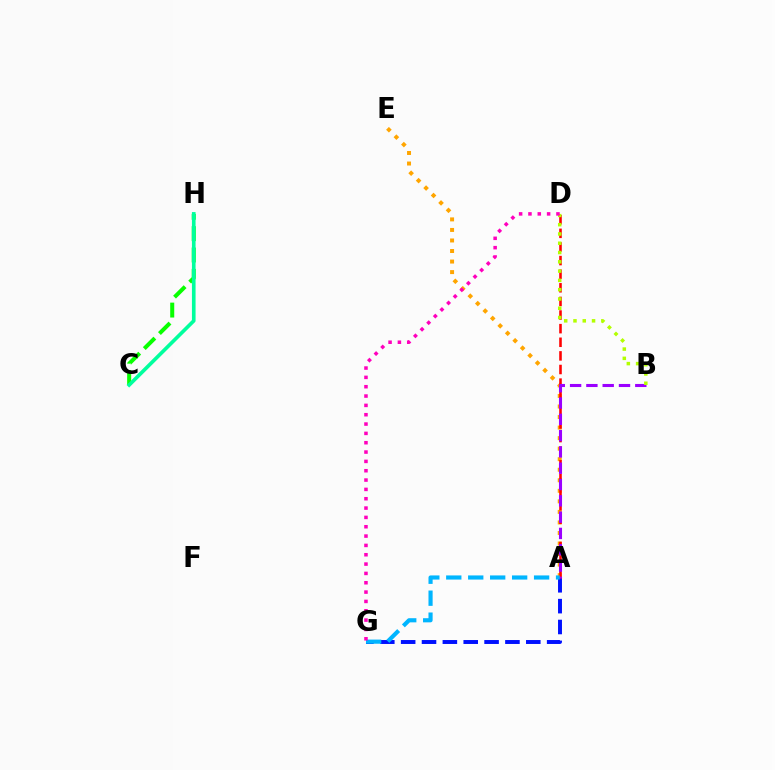{('A', 'E'): [{'color': '#ffa500', 'line_style': 'dotted', 'thickness': 2.86}], ('A', 'G'): [{'color': '#0010ff', 'line_style': 'dashed', 'thickness': 2.83}, {'color': '#00b5ff', 'line_style': 'dashed', 'thickness': 2.98}], ('A', 'D'): [{'color': '#ff0000', 'line_style': 'dashed', 'thickness': 1.85}], ('A', 'B'): [{'color': '#9b00ff', 'line_style': 'dashed', 'thickness': 2.21}], ('B', 'D'): [{'color': '#b3ff00', 'line_style': 'dotted', 'thickness': 2.52}], ('D', 'G'): [{'color': '#ff00bd', 'line_style': 'dotted', 'thickness': 2.54}], ('C', 'H'): [{'color': '#08ff00', 'line_style': 'dashed', 'thickness': 2.9}, {'color': '#00ff9d', 'line_style': 'solid', 'thickness': 2.62}]}